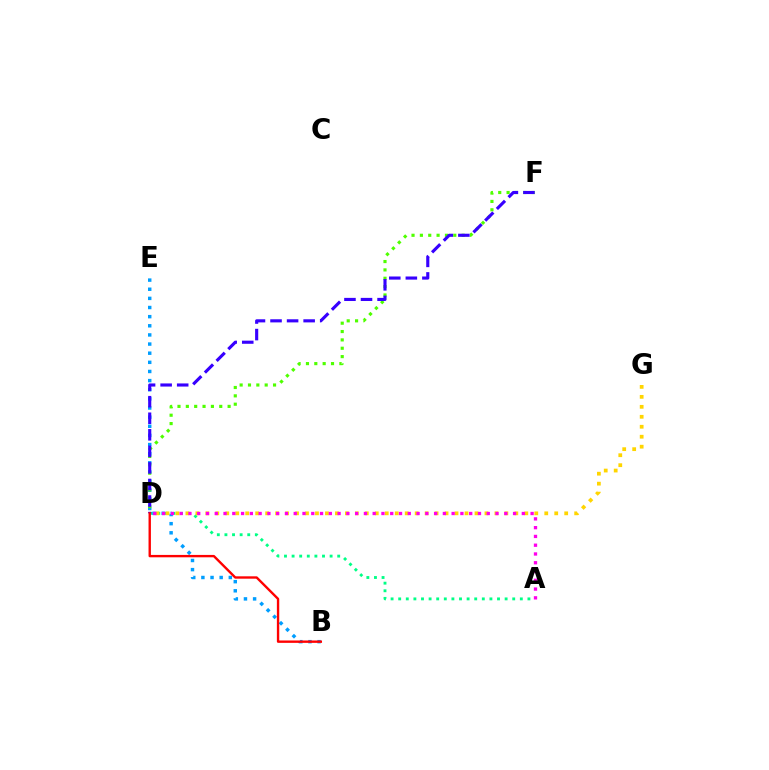{('A', 'D'): [{'color': '#00ff86', 'line_style': 'dotted', 'thickness': 2.07}, {'color': '#ff00ed', 'line_style': 'dotted', 'thickness': 2.38}], ('B', 'E'): [{'color': '#009eff', 'line_style': 'dotted', 'thickness': 2.48}], ('D', 'G'): [{'color': '#ffd500', 'line_style': 'dotted', 'thickness': 2.71}], ('D', 'F'): [{'color': '#4fff00', 'line_style': 'dotted', 'thickness': 2.27}, {'color': '#3700ff', 'line_style': 'dashed', 'thickness': 2.25}], ('B', 'D'): [{'color': '#ff0000', 'line_style': 'solid', 'thickness': 1.71}]}